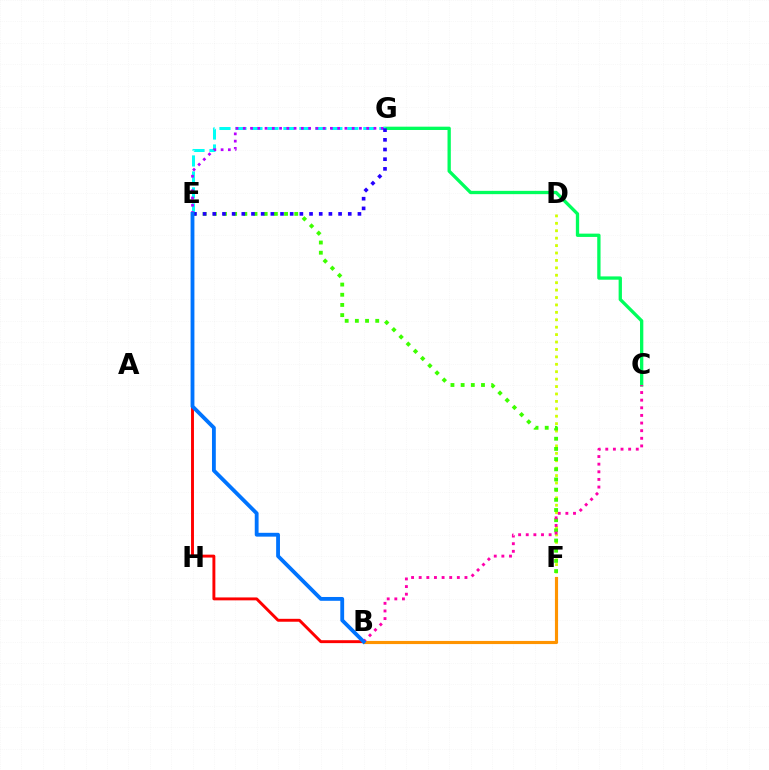{('C', 'G'): [{'color': '#00ff5c', 'line_style': 'solid', 'thickness': 2.38}], ('D', 'F'): [{'color': '#d1ff00', 'line_style': 'dotted', 'thickness': 2.02}], ('E', 'G'): [{'color': '#00fff6', 'line_style': 'dashed', 'thickness': 2.17}, {'color': '#b900ff', 'line_style': 'dotted', 'thickness': 1.97}, {'color': '#2500ff', 'line_style': 'dotted', 'thickness': 2.63}], ('B', 'F'): [{'color': '#ff9400', 'line_style': 'solid', 'thickness': 2.26}], ('E', 'F'): [{'color': '#3dff00', 'line_style': 'dotted', 'thickness': 2.77}], ('B', 'C'): [{'color': '#ff00ac', 'line_style': 'dotted', 'thickness': 2.07}], ('B', 'E'): [{'color': '#ff0000', 'line_style': 'solid', 'thickness': 2.1}, {'color': '#0074ff', 'line_style': 'solid', 'thickness': 2.75}]}